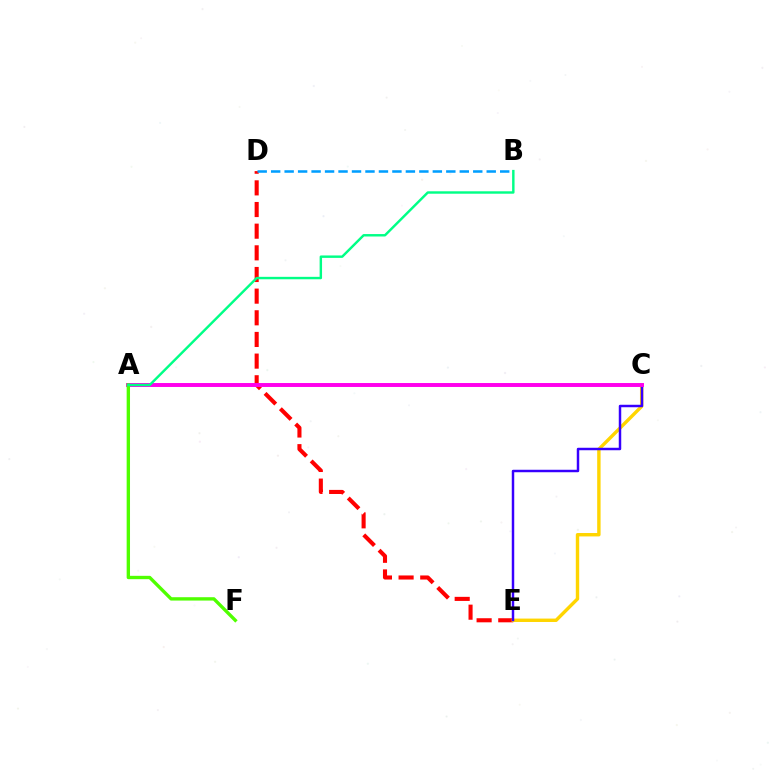{('D', 'E'): [{'color': '#ff0000', 'line_style': 'dashed', 'thickness': 2.94}], ('C', 'E'): [{'color': '#ffd500', 'line_style': 'solid', 'thickness': 2.45}, {'color': '#3700ff', 'line_style': 'solid', 'thickness': 1.78}], ('B', 'D'): [{'color': '#009eff', 'line_style': 'dashed', 'thickness': 1.83}], ('A', 'C'): [{'color': '#ff00ed', 'line_style': 'solid', 'thickness': 2.83}], ('A', 'F'): [{'color': '#4fff00', 'line_style': 'solid', 'thickness': 2.41}], ('A', 'B'): [{'color': '#00ff86', 'line_style': 'solid', 'thickness': 1.75}]}